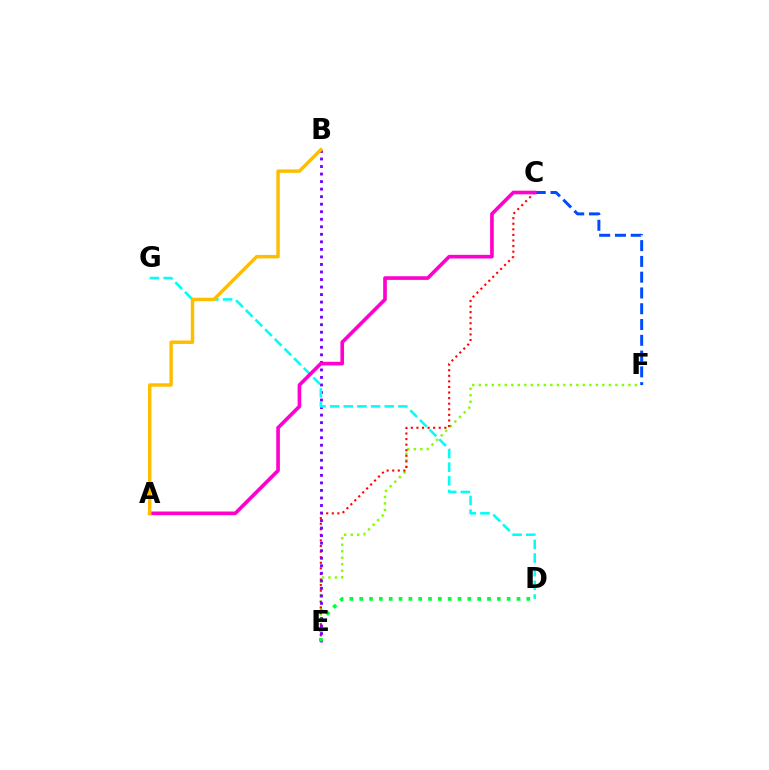{('E', 'F'): [{'color': '#84ff00', 'line_style': 'dotted', 'thickness': 1.77}], ('C', 'E'): [{'color': '#ff0000', 'line_style': 'dotted', 'thickness': 1.52}], ('C', 'F'): [{'color': '#004bff', 'line_style': 'dashed', 'thickness': 2.14}], ('B', 'E'): [{'color': '#7200ff', 'line_style': 'dotted', 'thickness': 2.05}], ('D', 'G'): [{'color': '#00fff6', 'line_style': 'dashed', 'thickness': 1.86}], ('A', 'C'): [{'color': '#ff00cf', 'line_style': 'solid', 'thickness': 2.62}], ('D', 'E'): [{'color': '#00ff39', 'line_style': 'dotted', 'thickness': 2.67}], ('A', 'B'): [{'color': '#ffbd00', 'line_style': 'solid', 'thickness': 2.48}]}